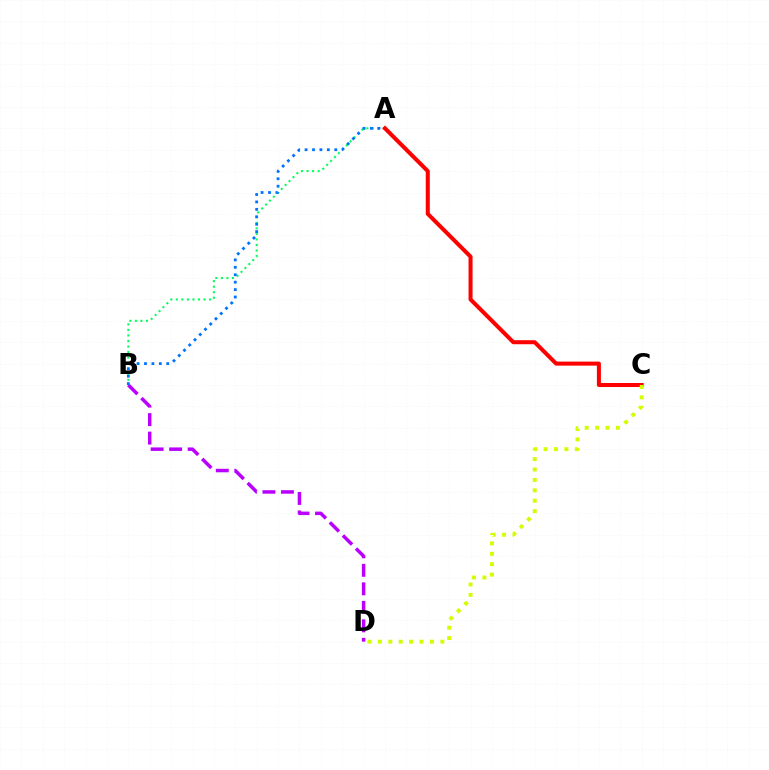{('B', 'D'): [{'color': '#b900ff', 'line_style': 'dashed', 'thickness': 2.51}], ('A', 'B'): [{'color': '#00ff5c', 'line_style': 'dotted', 'thickness': 1.5}, {'color': '#0074ff', 'line_style': 'dotted', 'thickness': 2.02}], ('A', 'C'): [{'color': '#ff0000', 'line_style': 'solid', 'thickness': 2.9}], ('C', 'D'): [{'color': '#d1ff00', 'line_style': 'dotted', 'thickness': 2.83}]}